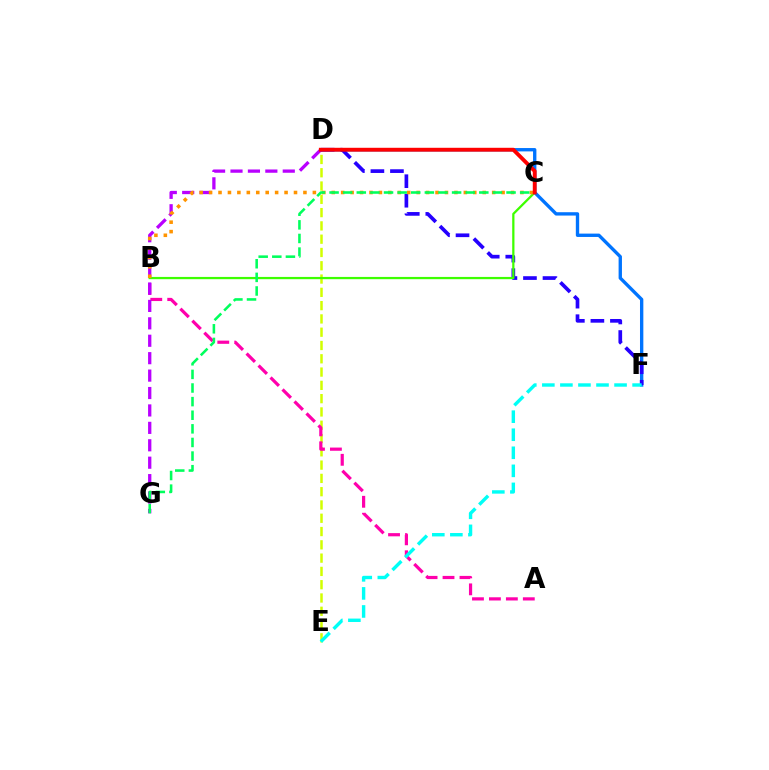{('D', 'E'): [{'color': '#d1ff00', 'line_style': 'dashed', 'thickness': 1.81}], ('D', 'F'): [{'color': '#0074ff', 'line_style': 'solid', 'thickness': 2.41}, {'color': '#2500ff', 'line_style': 'dashed', 'thickness': 2.65}], ('A', 'B'): [{'color': '#ff00ac', 'line_style': 'dashed', 'thickness': 2.3}], ('D', 'G'): [{'color': '#b900ff', 'line_style': 'dashed', 'thickness': 2.37}], ('B', 'C'): [{'color': '#3dff00', 'line_style': 'solid', 'thickness': 1.62}, {'color': '#ff9400', 'line_style': 'dotted', 'thickness': 2.56}], ('C', 'G'): [{'color': '#00ff5c', 'line_style': 'dashed', 'thickness': 1.85}], ('C', 'D'): [{'color': '#ff0000', 'line_style': 'solid', 'thickness': 2.78}], ('E', 'F'): [{'color': '#00fff6', 'line_style': 'dashed', 'thickness': 2.45}]}